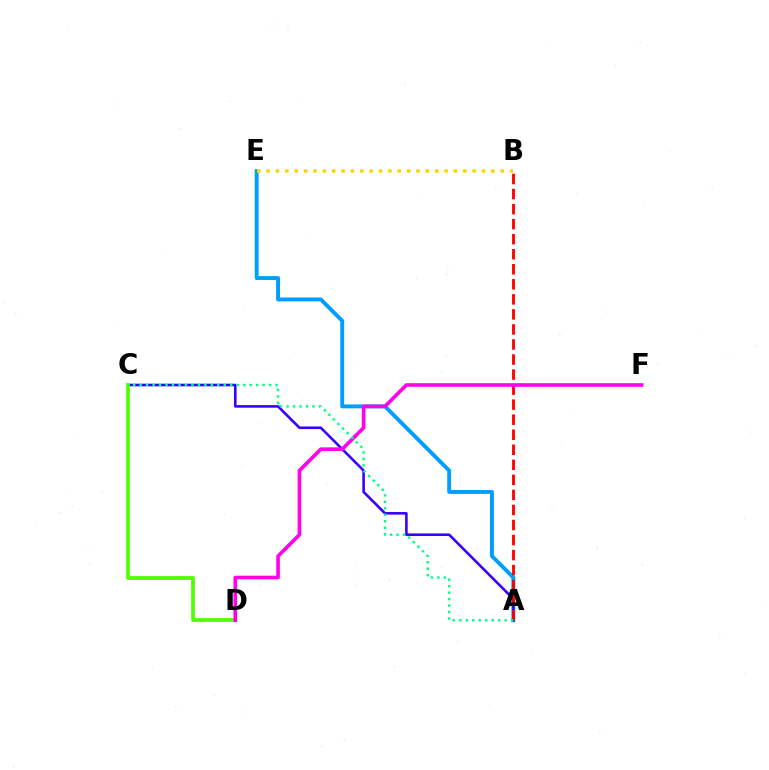{('A', 'E'): [{'color': '#009eff', 'line_style': 'solid', 'thickness': 2.81}], ('B', 'E'): [{'color': '#ffd500', 'line_style': 'dotted', 'thickness': 2.54}], ('A', 'C'): [{'color': '#3700ff', 'line_style': 'solid', 'thickness': 1.87}, {'color': '#00ff86', 'line_style': 'dotted', 'thickness': 1.76}], ('A', 'B'): [{'color': '#ff0000', 'line_style': 'dashed', 'thickness': 2.04}], ('C', 'D'): [{'color': '#4fff00', 'line_style': 'solid', 'thickness': 2.7}], ('D', 'F'): [{'color': '#ff00ed', 'line_style': 'solid', 'thickness': 2.62}]}